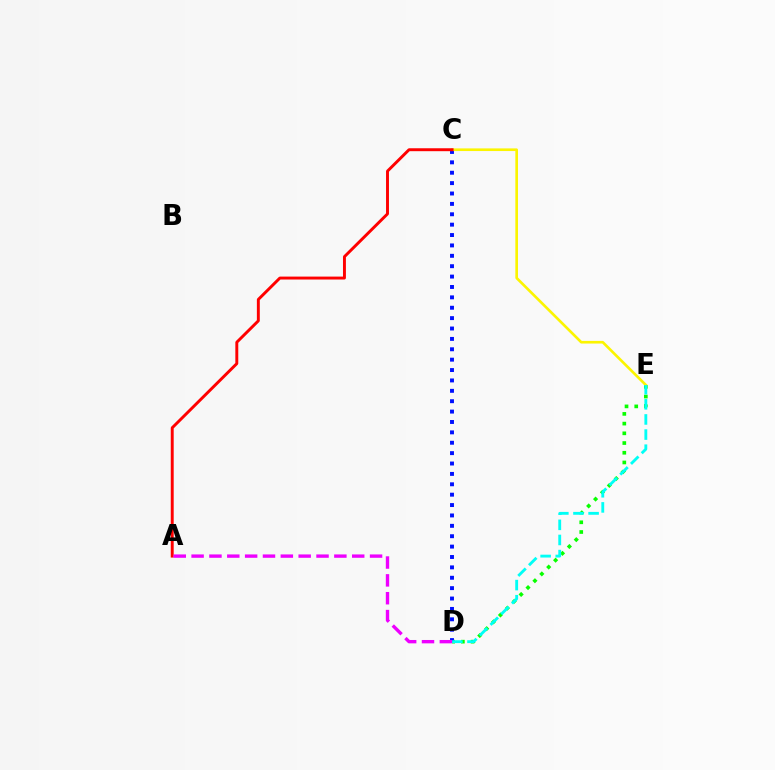{('D', 'E'): [{'color': '#08ff00', 'line_style': 'dotted', 'thickness': 2.64}, {'color': '#00fff6', 'line_style': 'dashed', 'thickness': 2.05}], ('C', 'D'): [{'color': '#0010ff', 'line_style': 'dotted', 'thickness': 2.82}], ('C', 'E'): [{'color': '#fcf500', 'line_style': 'solid', 'thickness': 1.91}], ('A', 'C'): [{'color': '#ff0000', 'line_style': 'solid', 'thickness': 2.11}], ('A', 'D'): [{'color': '#ee00ff', 'line_style': 'dashed', 'thickness': 2.42}]}